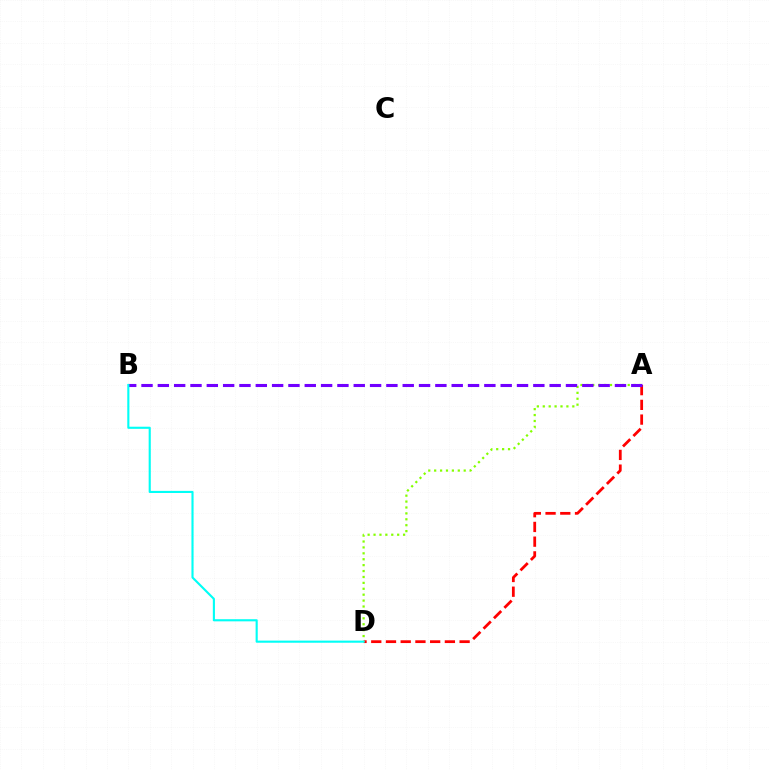{('A', 'D'): [{'color': '#ff0000', 'line_style': 'dashed', 'thickness': 2.0}, {'color': '#84ff00', 'line_style': 'dotted', 'thickness': 1.61}], ('A', 'B'): [{'color': '#7200ff', 'line_style': 'dashed', 'thickness': 2.22}], ('B', 'D'): [{'color': '#00fff6', 'line_style': 'solid', 'thickness': 1.53}]}